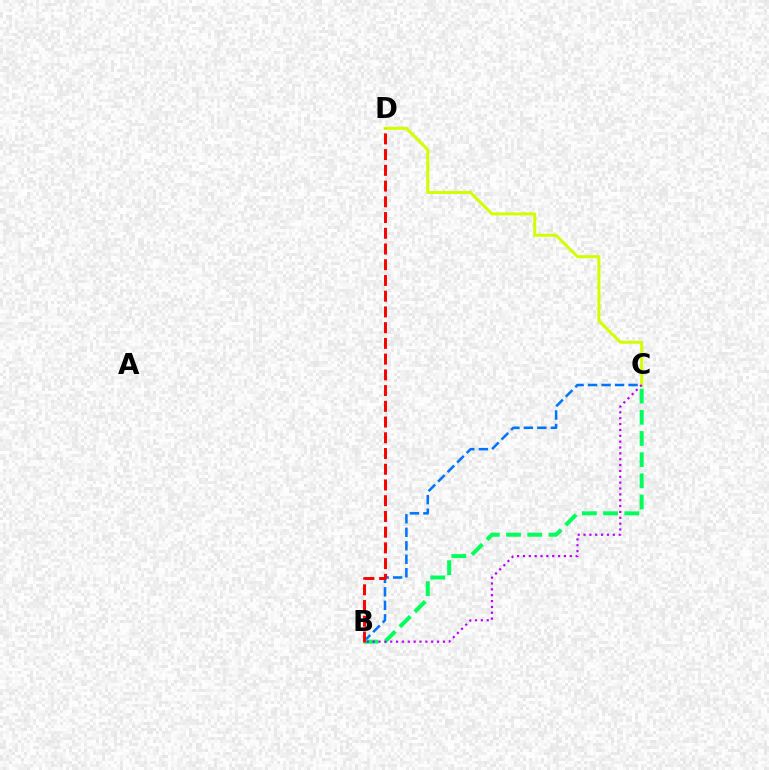{('C', 'D'): [{'color': '#d1ff00', 'line_style': 'solid', 'thickness': 2.18}], ('B', 'C'): [{'color': '#0074ff', 'line_style': 'dashed', 'thickness': 1.83}, {'color': '#00ff5c', 'line_style': 'dashed', 'thickness': 2.88}, {'color': '#b900ff', 'line_style': 'dotted', 'thickness': 1.59}], ('B', 'D'): [{'color': '#ff0000', 'line_style': 'dashed', 'thickness': 2.14}]}